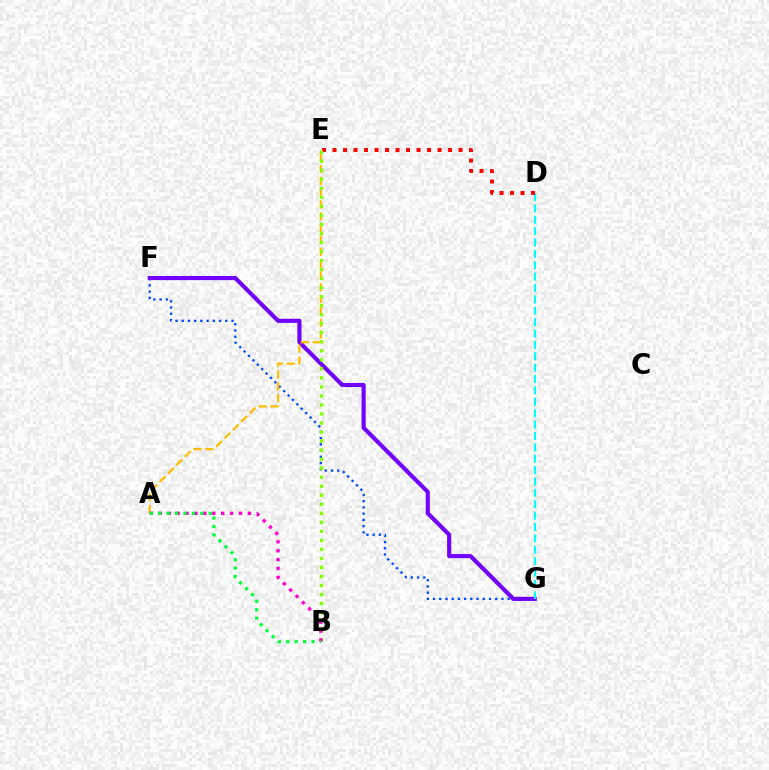{('F', 'G'): [{'color': '#004bff', 'line_style': 'dotted', 'thickness': 1.69}, {'color': '#7200ff', 'line_style': 'solid', 'thickness': 2.97}], ('D', 'G'): [{'color': '#00fff6', 'line_style': 'dashed', 'thickness': 1.55}], ('A', 'E'): [{'color': '#ffbd00', 'line_style': 'dashed', 'thickness': 1.61}], ('D', 'E'): [{'color': '#ff0000', 'line_style': 'dotted', 'thickness': 2.85}], ('B', 'E'): [{'color': '#84ff00', 'line_style': 'dotted', 'thickness': 2.45}], ('A', 'B'): [{'color': '#ff00cf', 'line_style': 'dotted', 'thickness': 2.42}, {'color': '#00ff39', 'line_style': 'dotted', 'thickness': 2.29}]}